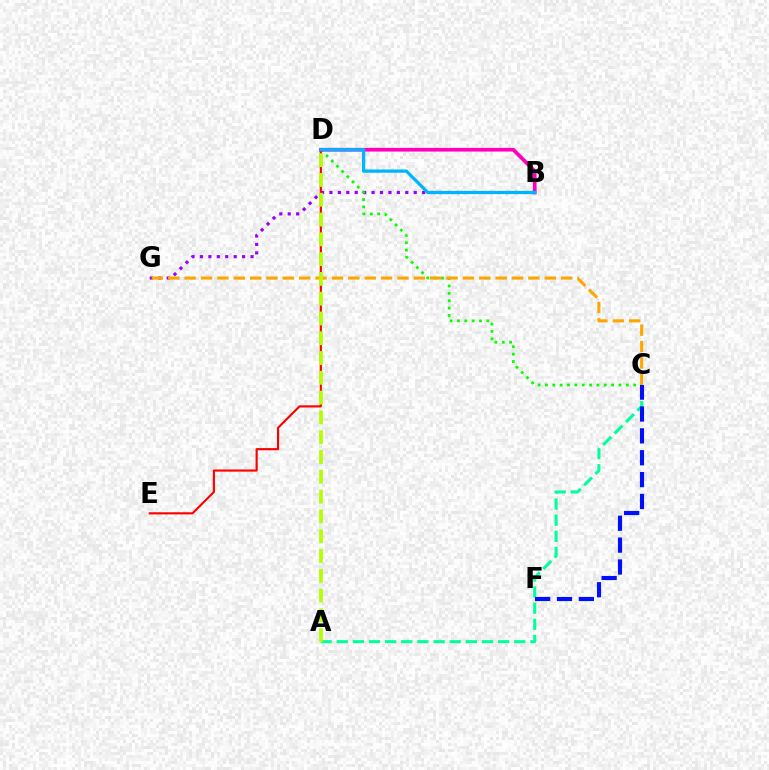{('B', 'G'): [{'color': '#9b00ff', 'line_style': 'dotted', 'thickness': 2.29}], ('C', 'D'): [{'color': '#08ff00', 'line_style': 'dotted', 'thickness': 2.0}], ('B', 'D'): [{'color': '#ff00bd', 'line_style': 'solid', 'thickness': 2.65}, {'color': '#00b5ff', 'line_style': 'solid', 'thickness': 2.33}], ('A', 'C'): [{'color': '#00ff9d', 'line_style': 'dashed', 'thickness': 2.19}], ('C', 'F'): [{'color': '#0010ff', 'line_style': 'dashed', 'thickness': 2.97}], ('C', 'G'): [{'color': '#ffa500', 'line_style': 'dashed', 'thickness': 2.22}], ('D', 'E'): [{'color': '#ff0000', 'line_style': 'solid', 'thickness': 1.54}], ('A', 'D'): [{'color': '#b3ff00', 'line_style': 'dashed', 'thickness': 2.69}]}